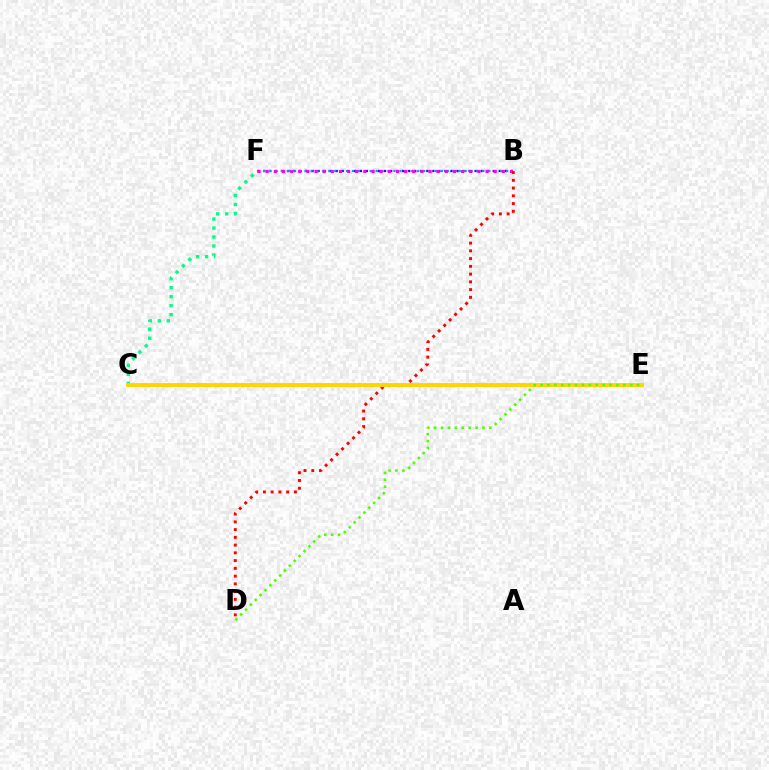{('B', 'F'): [{'color': '#3700ff', 'line_style': 'dotted', 'thickness': 1.64}, {'color': '#009eff', 'line_style': 'dotted', 'thickness': 1.61}, {'color': '#ff00ed', 'line_style': 'dotted', 'thickness': 2.21}], ('C', 'F'): [{'color': '#00ff86', 'line_style': 'dotted', 'thickness': 2.44}], ('B', 'D'): [{'color': '#ff0000', 'line_style': 'dotted', 'thickness': 2.11}], ('C', 'E'): [{'color': '#ffd500', 'line_style': 'solid', 'thickness': 2.82}], ('D', 'E'): [{'color': '#4fff00', 'line_style': 'dotted', 'thickness': 1.87}]}